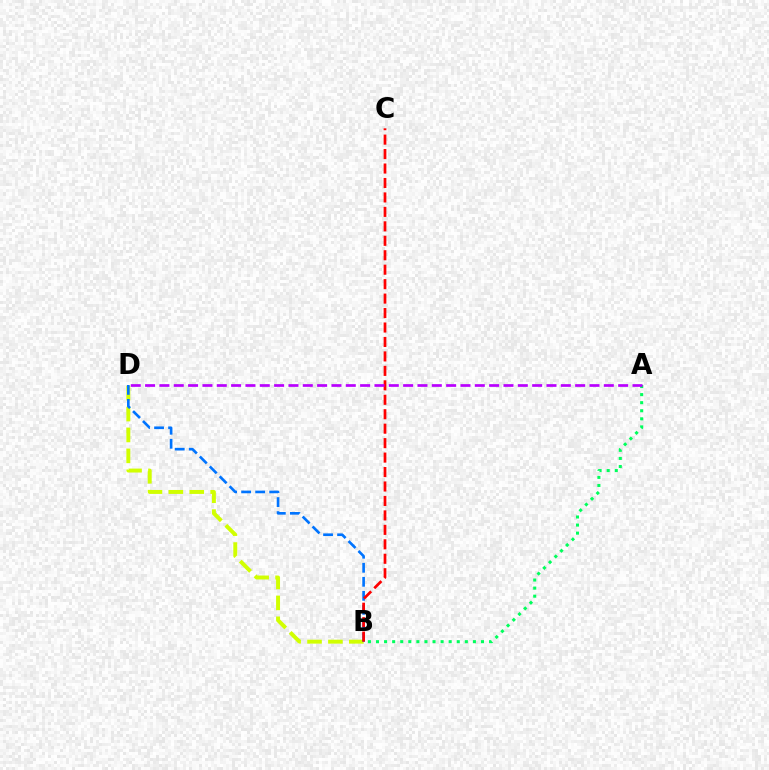{('B', 'D'): [{'color': '#d1ff00', 'line_style': 'dashed', 'thickness': 2.84}, {'color': '#0074ff', 'line_style': 'dashed', 'thickness': 1.9}], ('B', 'C'): [{'color': '#ff0000', 'line_style': 'dashed', 'thickness': 1.96}], ('A', 'B'): [{'color': '#00ff5c', 'line_style': 'dotted', 'thickness': 2.19}], ('A', 'D'): [{'color': '#b900ff', 'line_style': 'dashed', 'thickness': 1.95}]}